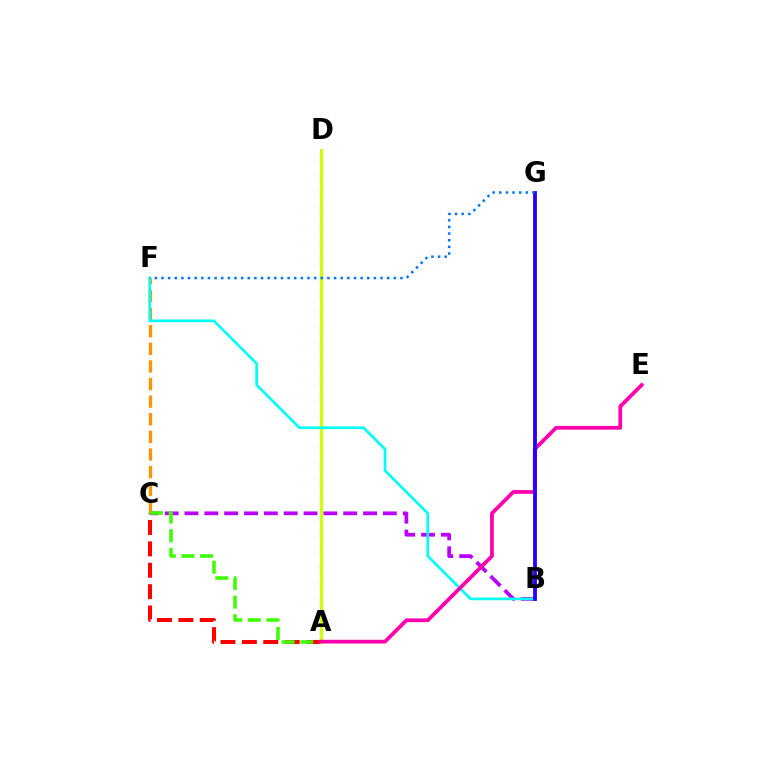{('A', 'C'): [{'color': '#ff0000', 'line_style': 'dashed', 'thickness': 2.91}, {'color': '#3dff00', 'line_style': 'dashed', 'thickness': 2.53}], ('A', 'D'): [{'color': '#00ff5c', 'line_style': 'dashed', 'thickness': 2.32}, {'color': '#d1ff00', 'line_style': 'solid', 'thickness': 2.22}], ('B', 'C'): [{'color': '#b900ff', 'line_style': 'dashed', 'thickness': 2.7}], ('C', 'F'): [{'color': '#ff9400', 'line_style': 'dashed', 'thickness': 2.39}], ('B', 'F'): [{'color': '#00fff6', 'line_style': 'solid', 'thickness': 1.92}], ('A', 'E'): [{'color': '#ff00ac', 'line_style': 'solid', 'thickness': 2.71}], ('B', 'G'): [{'color': '#2500ff', 'line_style': 'solid', 'thickness': 2.74}], ('F', 'G'): [{'color': '#0074ff', 'line_style': 'dotted', 'thickness': 1.8}]}